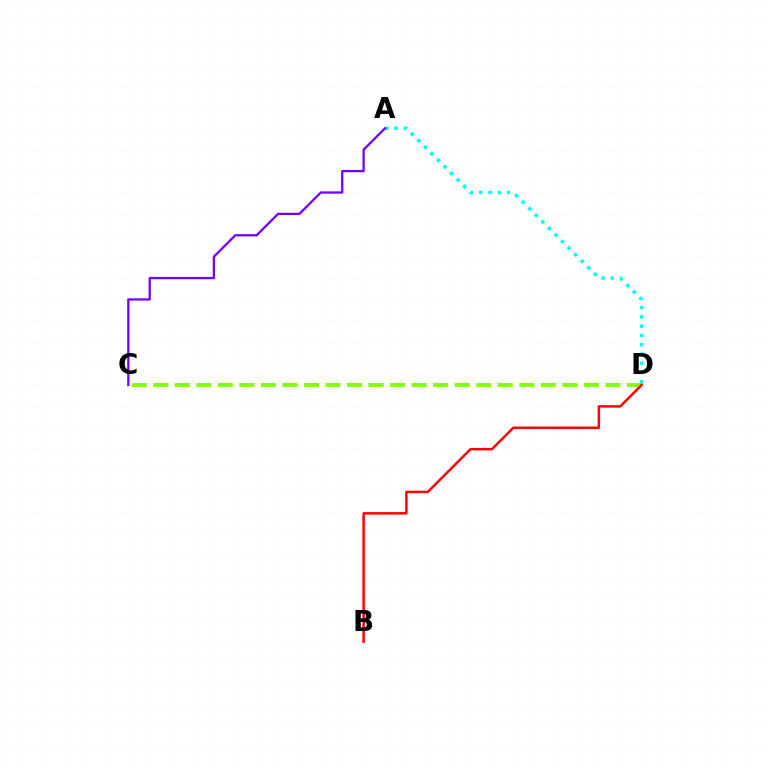{('A', 'D'): [{'color': '#00fff6', 'line_style': 'dotted', 'thickness': 2.52}], ('A', 'C'): [{'color': '#7200ff', 'line_style': 'solid', 'thickness': 1.64}], ('C', 'D'): [{'color': '#84ff00', 'line_style': 'dashed', 'thickness': 2.93}], ('B', 'D'): [{'color': '#ff0000', 'line_style': 'solid', 'thickness': 1.78}]}